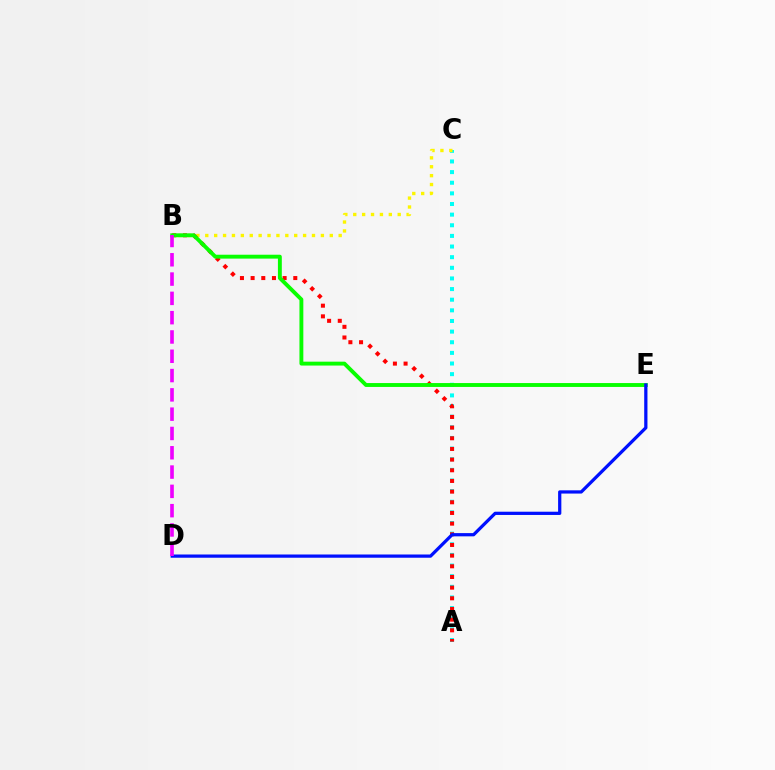{('A', 'C'): [{'color': '#00fff6', 'line_style': 'dotted', 'thickness': 2.89}], ('B', 'C'): [{'color': '#fcf500', 'line_style': 'dotted', 'thickness': 2.42}], ('A', 'B'): [{'color': '#ff0000', 'line_style': 'dotted', 'thickness': 2.9}], ('B', 'E'): [{'color': '#08ff00', 'line_style': 'solid', 'thickness': 2.8}], ('D', 'E'): [{'color': '#0010ff', 'line_style': 'solid', 'thickness': 2.33}], ('B', 'D'): [{'color': '#ee00ff', 'line_style': 'dashed', 'thickness': 2.62}]}